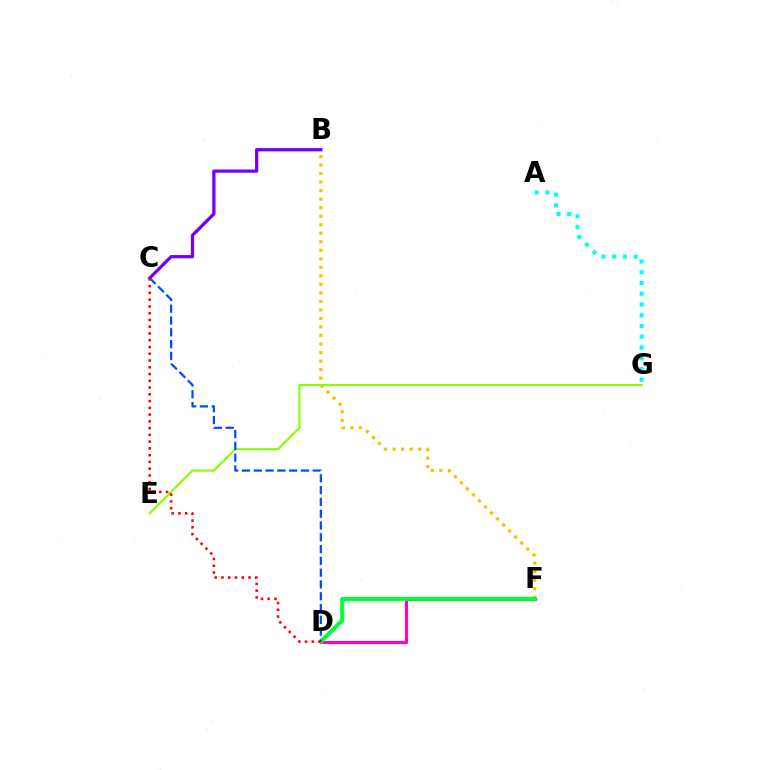{('B', 'F'): [{'color': '#ffbd00', 'line_style': 'dotted', 'thickness': 2.32}], ('D', 'F'): [{'color': '#ff00cf', 'line_style': 'solid', 'thickness': 2.28}, {'color': '#00ff39', 'line_style': 'solid', 'thickness': 2.92}], ('A', 'G'): [{'color': '#00fff6', 'line_style': 'dotted', 'thickness': 2.92}], ('E', 'G'): [{'color': '#84ff00', 'line_style': 'solid', 'thickness': 1.52}], ('B', 'C'): [{'color': '#7200ff', 'line_style': 'solid', 'thickness': 2.33}], ('C', 'D'): [{'color': '#004bff', 'line_style': 'dashed', 'thickness': 1.6}, {'color': '#ff0000', 'line_style': 'dotted', 'thickness': 1.84}]}